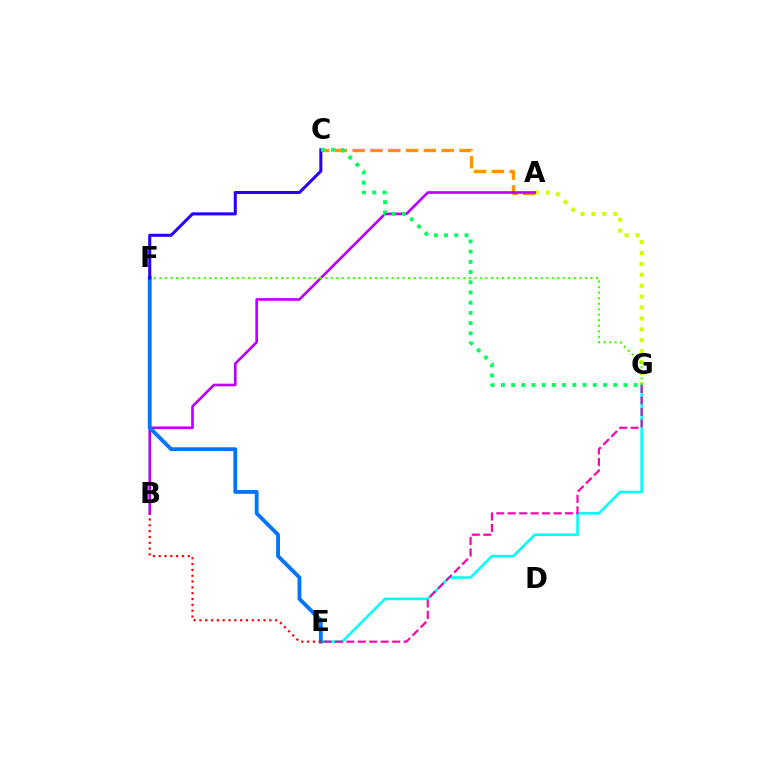{('A', 'C'): [{'color': '#ff9400', 'line_style': 'dashed', 'thickness': 2.42}], ('A', 'G'): [{'color': '#d1ff00', 'line_style': 'dotted', 'thickness': 2.97}], ('A', 'B'): [{'color': '#b900ff', 'line_style': 'solid', 'thickness': 1.9}], ('E', 'G'): [{'color': '#00fff6', 'line_style': 'solid', 'thickness': 1.87}, {'color': '#ff00ac', 'line_style': 'dashed', 'thickness': 1.56}], ('E', 'F'): [{'color': '#0074ff', 'line_style': 'solid', 'thickness': 2.75}], ('F', 'G'): [{'color': '#3dff00', 'line_style': 'dotted', 'thickness': 1.5}], ('B', 'E'): [{'color': '#ff0000', 'line_style': 'dotted', 'thickness': 1.58}], ('C', 'F'): [{'color': '#2500ff', 'line_style': 'solid', 'thickness': 2.19}], ('C', 'G'): [{'color': '#00ff5c', 'line_style': 'dotted', 'thickness': 2.77}]}